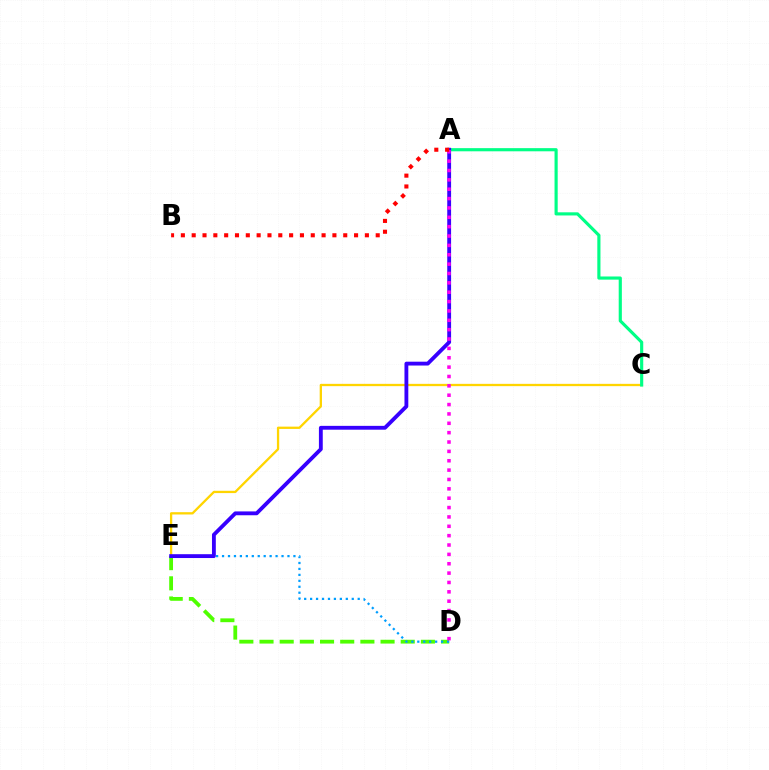{('C', 'E'): [{'color': '#ffd500', 'line_style': 'solid', 'thickness': 1.65}], ('D', 'E'): [{'color': '#4fff00', 'line_style': 'dashed', 'thickness': 2.74}, {'color': '#009eff', 'line_style': 'dotted', 'thickness': 1.62}], ('A', 'C'): [{'color': '#00ff86', 'line_style': 'solid', 'thickness': 2.27}], ('A', 'E'): [{'color': '#3700ff', 'line_style': 'solid', 'thickness': 2.76}], ('A', 'D'): [{'color': '#ff00ed', 'line_style': 'dotted', 'thickness': 2.54}], ('A', 'B'): [{'color': '#ff0000', 'line_style': 'dotted', 'thickness': 2.94}]}